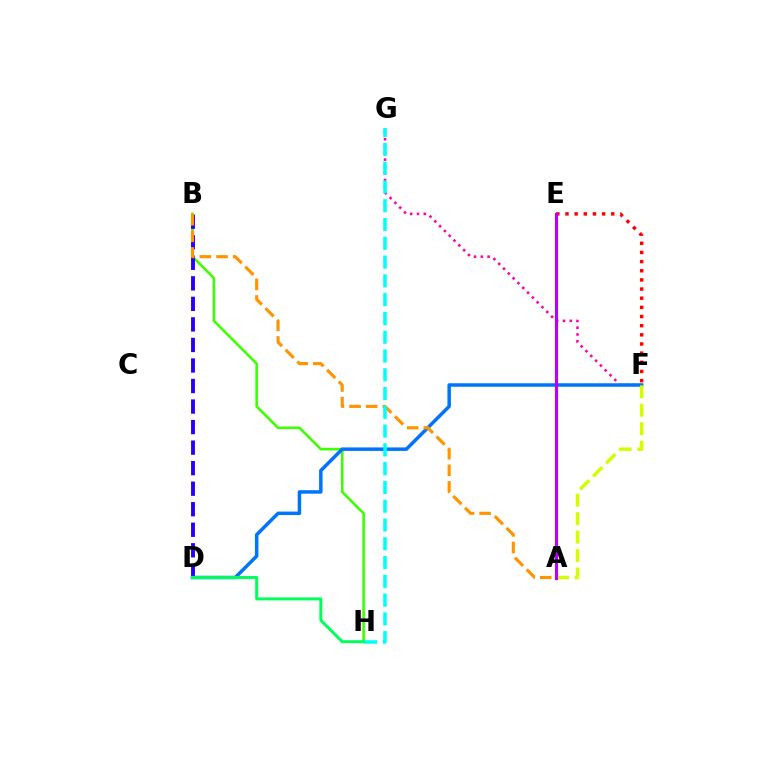{('F', 'G'): [{'color': '#ff00ac', 'line_style': 'dotted', 'thickness': 1.85}], ('B', 'H'): [{'color': '#3dff00', 'line_style': 'solid', 'thickness': 1.86}], ('B', 'D'): [{'color': '#2500ff', 'line_style': 'dashed', 'thickness': 2.79}], ('D', 'F'): [{'color': '#0074ff', 'line_style': 'solid', 'thickness': 2.51}], ('A', 'F'): [{'color': '#d1ff00', 'line_style': 'dashed', 'thickness': 2.51}], ('E', 'F'): [{'color': '#ff0000', 'line_style': 'dotted', 'thickness': 2.49}], ('A', 'B'): [{'color': '#ff9400', 'line_style': 'dashed', 'thickness': 2.26}], ('G', 'H'): [{'color': '#00fff6', 'line_style': 'dashed', 'thickness': 2.55}], ('A', 'E'): [{'color': '#b900ff', 'line_style': 'solid', 'thickness': 2.25}], ('D', 'H'): [{'color': '#00ff5c', 'line_style': 'solid', 'thickness': 2.14}]}